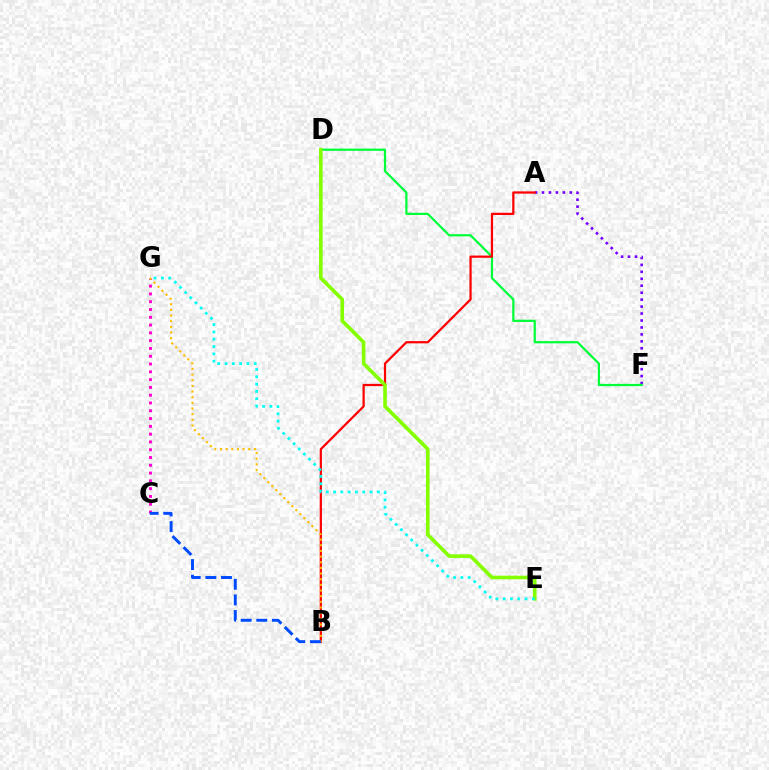{('A', 'F'): [{'color': '#7200ff', 'line_style': 'dotted', 'thickness': 1.89}], ('C', 'G'): [{'color': '#ff00cf', 'line_style': 'dotted', 'thickness': 2.12}], ('D', 'F'): [{'color': '#00ff39', 'line_style': 'solid', 'thickness': 1.6}], ('A', 'B'): [{'color': '#ff0000', 'line_style': 'solid', 'thickness': 1.61}], ('B', 'G'): [{'color': '#ffbd00', 'line_style': 'dotted', 'thickness': 1.54}], ('D', 'E'): [{'color': '#84ff00', 'line_style': 'solid', 'thickness': 2.6}], ('E', 'G'): [{'color': '#00fff6', 'line_style': 'dotted', 'thickness': 1.98}], ('B', 'C'): [{'color': '#004bff', 'line_style': 'dashed', 'thickness': 2.12}]}